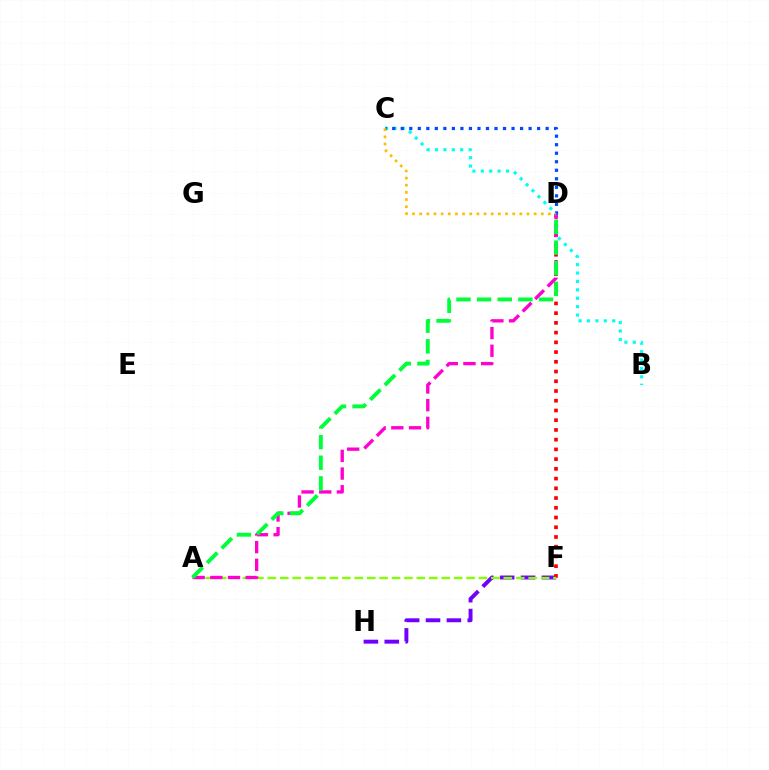{('F', 'H'): [{'color': '#7200ff', 'line_style': 'dashed', 'thickness': 2.84}], ('D', 'F'): [{'color': '#ff0000', 'line_style': 'dotted', 'thickness': 2.64}], ('A', 'F'): [{'color': '#84ff00', 'line_style': 'dashed', 'thickness': 1.69}], ('B', 'C'): [{'color': '#00fff6', 'line_style': 'dotted', 'thickness': 2.28}], ('A', 'D'): [{'color': '#ff00cf', 'line_style': 'dashed', 'thickness': 2.4}, {'color': '#00ff39', 'line_style': 'dashed', 'thickness': 2.8}], ('C', 'D'): [{'color': '#004bff', 'line_style': 'dotted', 'thickness': 2.32}, {'color': '#ffbd00', 'line_style': 'dotted', 'thickness': 1.94}]}